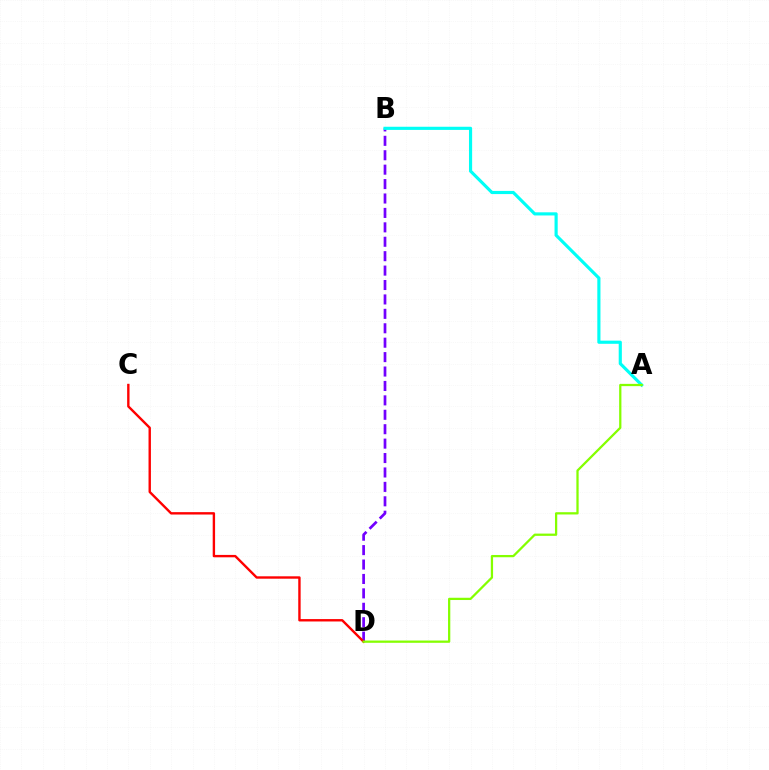{('B', 'D'): [{'color': '#7200ff', 'line_style': 'dashed', 'thickness': 1.96}], ('C', 'D'): [{'color': '#ff0000', 'line_style': 'solid', 'thickness': 1.72}], ('A', 'B'): [{'color': '#00fff6', 'line_style': 'solid', 'thickness': 2.27}], ('A', 'D'): [{'color': '#84ff00', 'line_style': 'solid', 'thickness': 1.63}]}